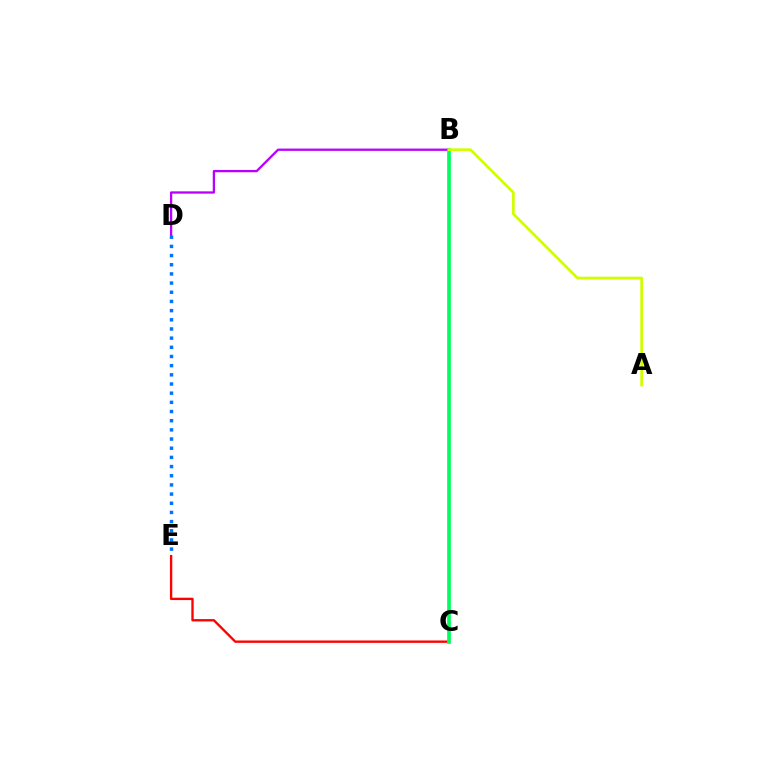{('B', 'D'): [{'color': '#b900ff', 'line_style': 'solid', 'thickness': 1.65}], ('C', 'E'): [{'color': '#ff0000', 'line_style': 'solid', 'thickness': 1.69}], ('B', 'C'): [{'color': '#00ff5c', 'line_style': 'solid', 'thickness': 2.68}], ('D', 'E'): [{'color': '#0074ff', 'line_style': 'dotted', 'thickness': 2.49}], ('A', 'B'): [{'color': '#d1ff00', 'line_style': 'solid', 'thickness': 1.98}]}